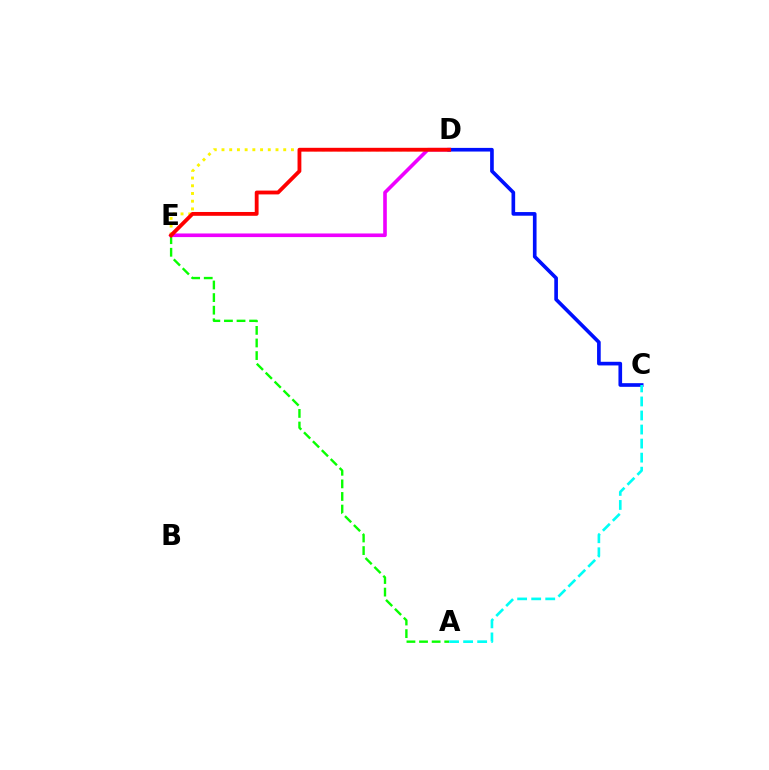{('A', 'E'): [{'color': '#08ff00', 'line_style': 'dashed', 'thickness': 1.71}], ('D', 'E'): [{'color': '#ee00ff', 'line_style': 'solid', 'thickness': 2.6}, {'color': '#fcf500', 'line_style': 'dotted', 'thickness': 2.1}, {'color': '#ff0000', 'line_style': 'solid', 'thickness': 2.75}], ('C', 'D'): [{'color': '#0010ff', 'line_style': 'solid', 'thickness': 2.63}], ('A', 'C'): [{'color': '#00fff6', 'line_style': 'dashed', 'thickness': 1.91}]}